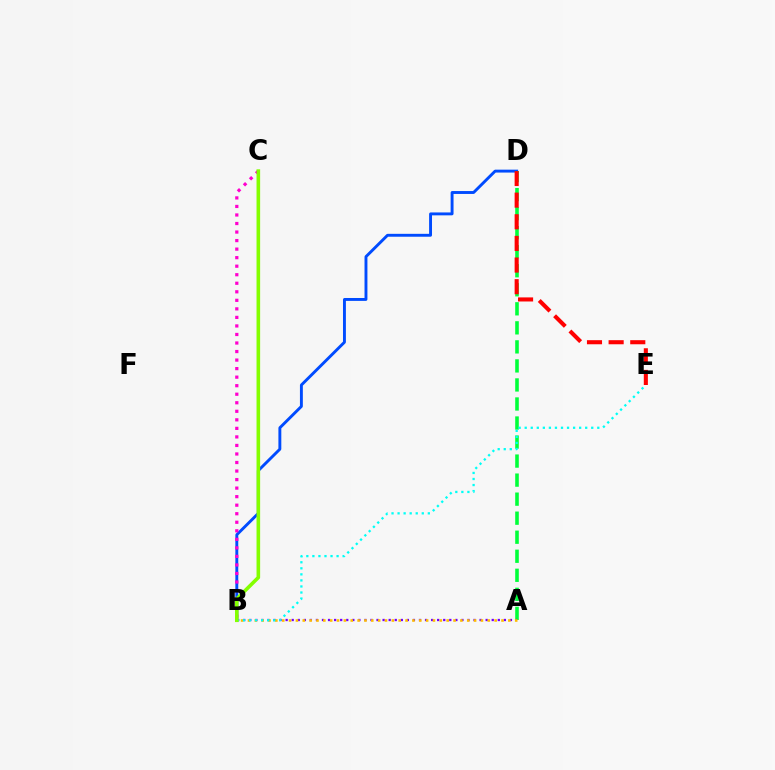{('B', 'D'): [{'color': '#004bff', 'line_style': 'solid', 'thickness': 2.09}], ('A', 'D'): [{'color': '#00ff39', 'line_style': 'dashed', 'thickness': 2.59}], ('D', 'E'): [{'color': '#ff0000', 'line_style': 'dashed', 'thickness': 2.94}], ('A', 'B'): [{'color': '#7200ff', 'line_style': 'dotted', 'thickness': 1.65}, {'color': '#ffbd00', 'line_style': 'dotted', 'thickness': 1.86}], ('B', 'E'): [{'color': '#00fff6', 'line_style': 'dotted', 'thickness': 1.64}], ('B', 'C'): [{'color': '#ff00cf', 'line_style': 'dotted', 'thickness': 2.32}, {'color': '#84ff00', 'line_style': 'solid', 'thickness': 2.59}]}